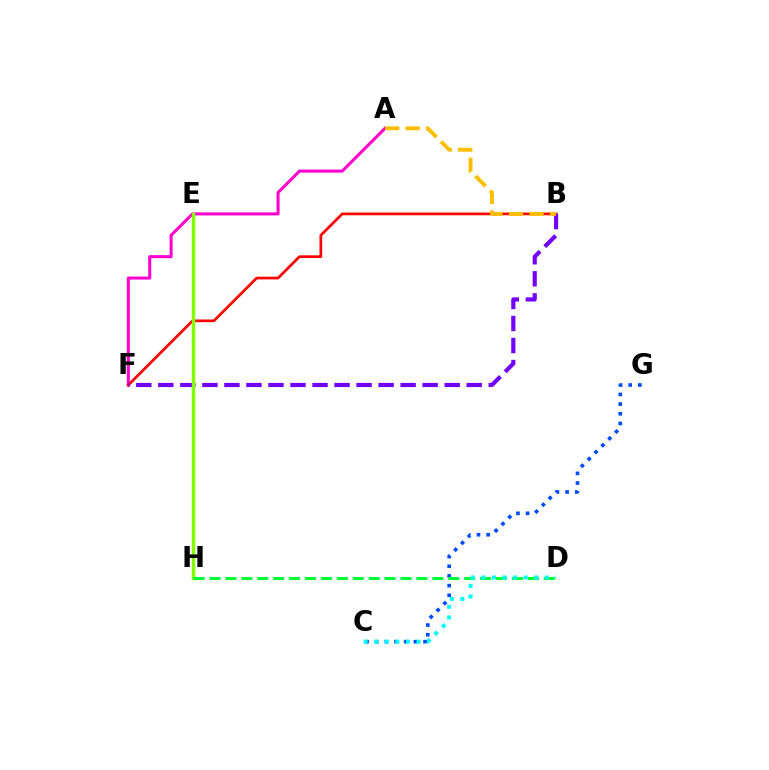{('A', 'F'): [{'color': '#ff00cf', 'line_style': 'solid', 'thickness': 2.19}], ('B', 'F'): [{'color': '#ff0000', 'line_style': 'solid', 'thickness': 1.95}, {'color': '#7200ff', 'line_style': 'dashed', 'thickness': 2.99}], ('E', 'H'): [{'color': '#84ff00', 'line_style': 'solid', 'thickness': 2.48}], ('C', 'G'): [{'color': '#004bff', 'line_style': 'dotted', 'thickness': 2.63}], ('A', 'B'): [{'color': '#ffbd00', 'line_style': 'dashed', 'thickness': 2.78}], ('D', 'H'): [{'color': '#00ff39', 'line_style': 'dashed', 'thickness': 2.16}], ('C', 'D'): [{'color': '#00fff6', 'line_style': 'dotted', 'thickness': 2.88}]}